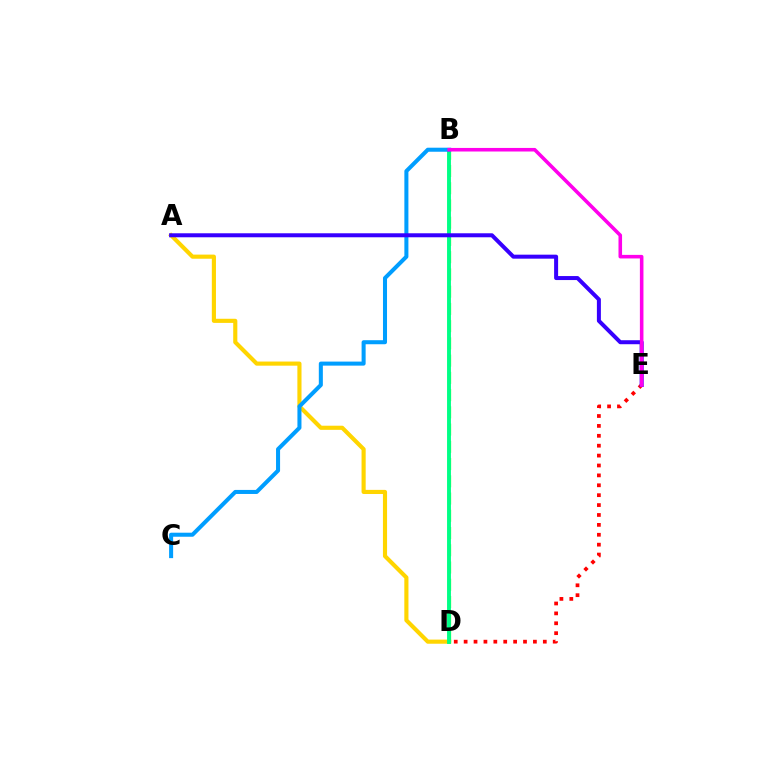{('A', 'D'): [{'color': '#ffd500', 'line_style': 'solid', 'thickness': 2.97}], ('D', 'E'): [{'color': '#ff0000', 'line_style': 'dotted', 'thickness': 2.69}], ('B', 'D'): [{'color': '#4fff00', 'line_style': 'dashed', 'thickness': 2.34}, {'color': '#00ff86', 'line_style': 'solid', 'thickness': 2.8}], ('B', 'C'): [{'color': '#009eff', 'line_style': 'solid', 'thickness': 2.91}], ('A', 'E'): [{'color': '#3700ff', 'line_style': 'solid', 'thickness': 2.88}], ('B', 'E'): [{'color': '#ff00ed', 'line_style': 'solid', 'thickness': 2.57}]}